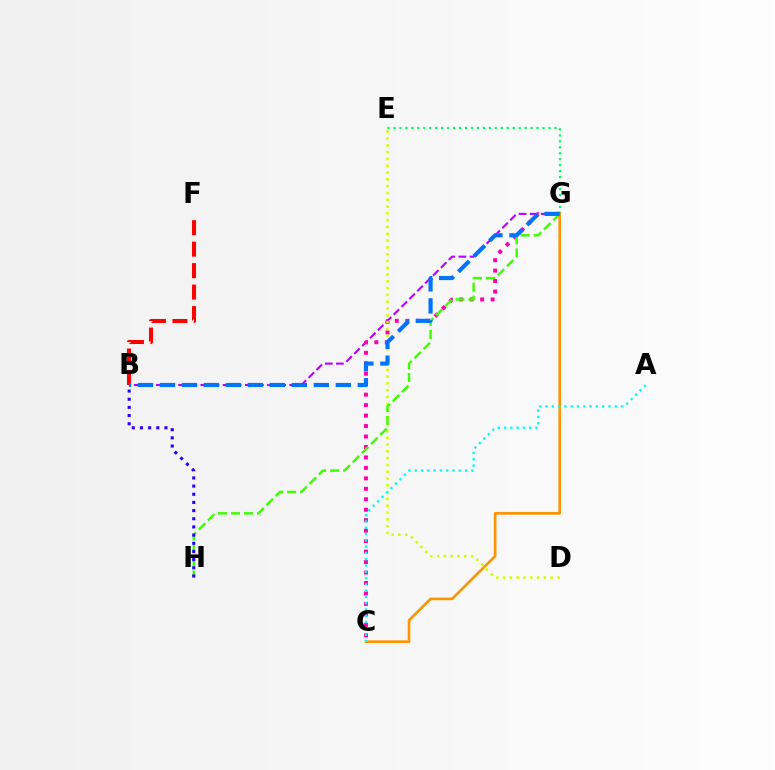{('B', 'F'): [{'color': '#ff0000', 'line_style': 'dashed', 'thickness': 2.92}], ('E', 'G'): [{'color': '#00ff5c', 'line_style': 'dotted', 'thickness': 1.62}], ('B', 'G'): [{'color': '#b900ff', 'line_style': 'dashed', 'thickness': 1.51}, {'color': '#0074ff', 'line_style': 'dashed', 'thickness': 2.99}], ('C', 'G'): [{'color': '#ff00ac', 'line_style': 'dotted', 'thickness': 2.84}, {'color': '#ff9400', 'line_style': 'solid', 'thickness': 1.91}], ('D', 'E'): [{'color': '#d1ff00', 'line_style': 'dotted', 'thickness': 1.85}], ('G', 'H'): [{'color': '#3dff00', 'line_style': 'dashed', 'thickness': 1.76}], ('B', 'H'): [{'color': '#2500ff', 'line_style': 'dotted', 'thickness': 2.22}], ('A', 'C'): [{'color': '#00fff6', 'line_style': 'dotted', 'thickness': 1.71}]}